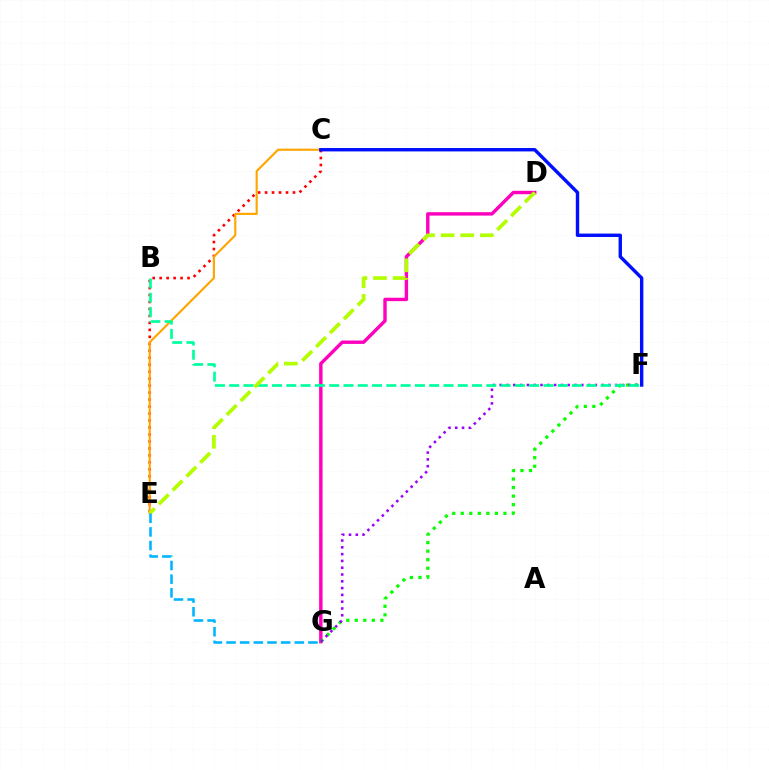{('D', 'G'): [{'color': '#ff00bd', 'line_style': 'solid', 'thickness': 2.45}], ('F', 'G'): [{'color': '#08ff00', 'line_style': 'dotted', 'thickness': 2.32}, {'color': '#9b00ff', 'line_style': 'dotted', 'thickness': 1.85}], ('C', 'E'): [{'color': '#ff0000', 'line_style': 'dotted', 'thickness': 1.89}, {'color': '#ffa500', 'line_style': 'solid', 'thickness': 1.54}], ('C', 'F'): [{'color': '#0010ff', 'line_style': 'solid', 'thickness': 2.45}], ('B', 'F'): [{'color': '#00ff9d', 'line_style': 'dashed', 'thickness': 1.94}], ('D', 'E'): [{'color': '#b3ff00', 'line_style': 'dashed', 'thickness': 2.66}], ('E', 'G'): [{'color': '#00b5ff', 'line_style': 'dashed', 'thickness': 1.85}]}